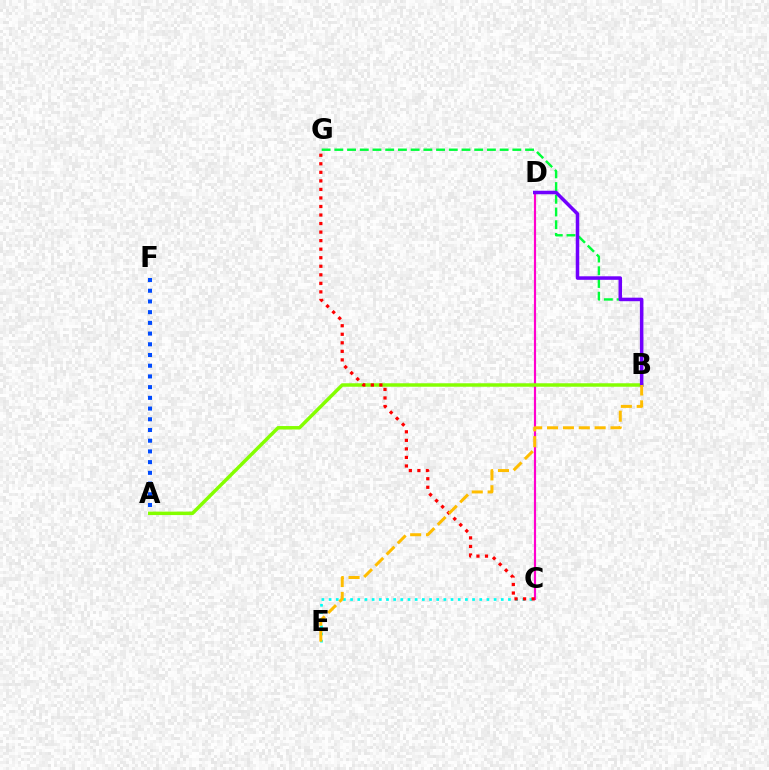{('C', 'E'): [{'color': '#00fff6', 'line_style': 'dotted', 'thickness': 1.95}], ('C', 'D'): [{'color': '#ff00cf', 'line_style': 'solid', 'thickness': 1.56}], ('A', 'B'): [{'color': '#84ff00', 'line_style': 'solid', 'thickness': 2.5}], ('C', 'G'): [{'color': '#ff0000', 'line_style': 'dotted', 'thickness': 2.32}], ('A', 'F'): [{'color': '#004bff', 'line_style': 'dotted', 'thickness': 2.91}], ('B', 'G'): [{'color': '#00ff39', 'line_style': 'dashed', 'thickness': 1.73}], ('B', 'D'): [{'color': '#7200ff', 'line_style': 'solid', 'thickness': 2.53}], ('B', 'E'): [{'color': '#ffbd00', 'line_style': 'dashed', 'thickness': 2.16}]}